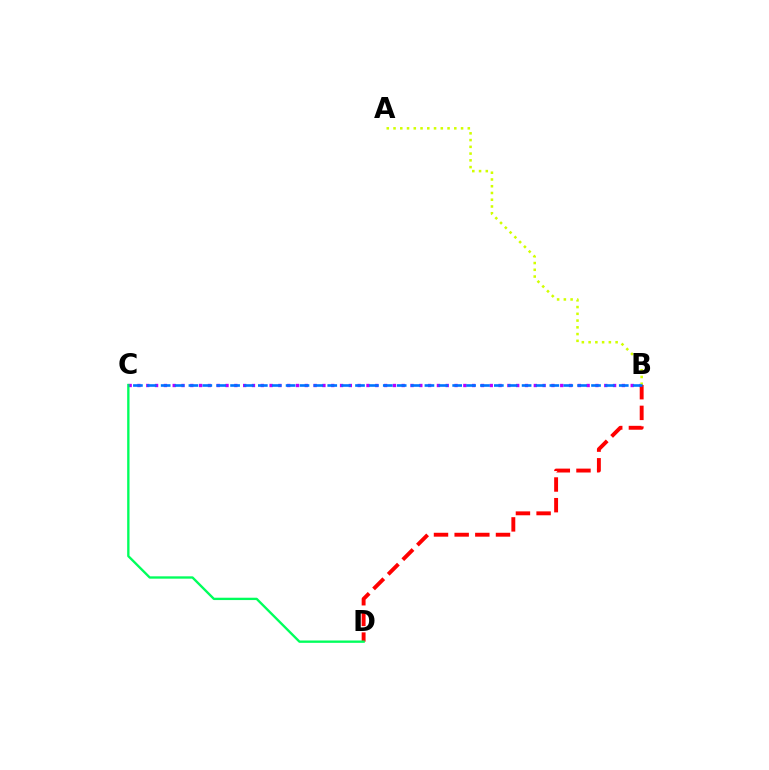{('B', 'C'): [{'color': '#b900ff', 'line_style': 'dotted', 'thickness': 2.39}, {'color': '#0074ff', 'line_style': 'dashed', 'thickness': 1.89}], ('B', 'D'): [{'color': '#ff0000', 'line_style': 'dashed', 'thickness': 2.81}], ('A', 'B'): [{'color': '#d1ff00', 'line_style': 'dotted', 'thickness': 1.83}], ('C', 'D'): [{'color': '#00ff5c', 'line_style': 'solid', 'thickness': 1.69}]}